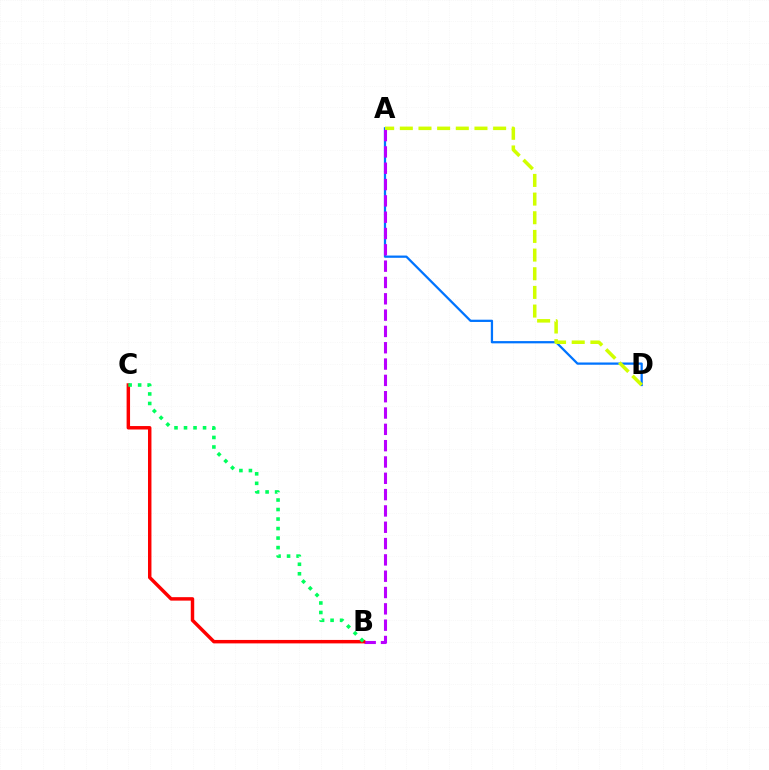{('A', 'D'): [{'color': '#0074ff', 'line_style': 'solid', 'thickness': 1.63}, {'color': '#d1ff00', 'line_style': 'dashed', 'thickness': 2.54}], ('A', 'B'): [{'color': '#b900ff', 'line_style': 'dashed', 'thickness': 2.22}], ('B', 'C'): [{'color': '#ff0000', 'line_style': 'solid', 'thickness': 2.49}, {'color': '#00ff5c', 'line_style': 'dotted', 'thickness': 2.59}]}